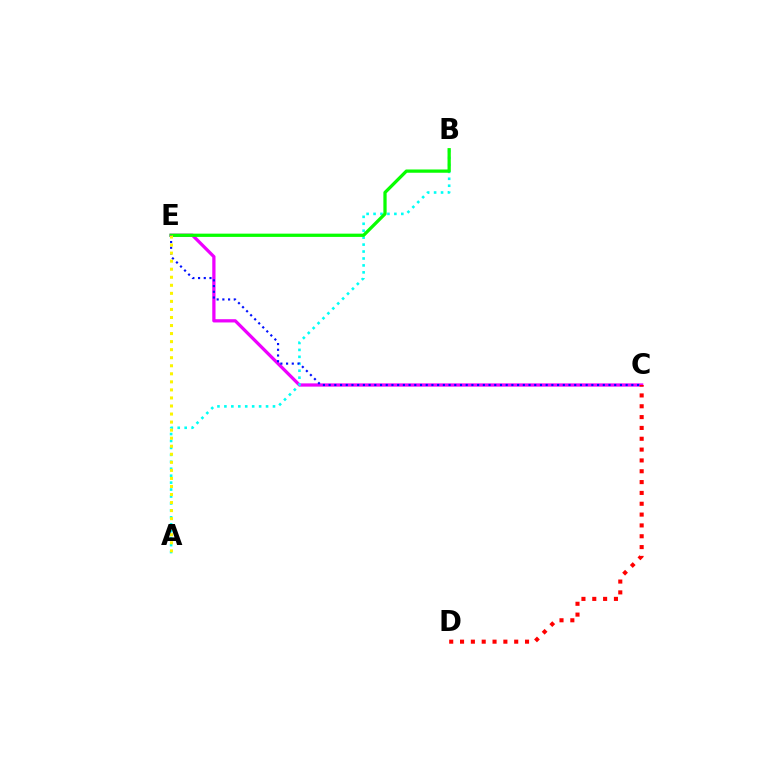{('C', 'E'): [{'color': '#ee00ff', 'line_style': 'solid', 'thickness': 2.34}, {'color': '#0010ff', 'line_style': 'dotted', 'thickness': 1.55}], ('A', 'B'): [{'color': '#00fff6', 'line_style': 'dotted', 'thickness': 1.89}], ('B', 'E'): [{'color': '#08ff00', 'line_style': 'solid', 'thickness': 2.35}], ('C', 'D'): [{'color': '#ff0000', 'line_style': 'dotted', 'thickness': 2.94}], ('A', 'E'): [{'color': '#fcf500', 'line_style': 'dotted', 'thickness': 2.19}]}